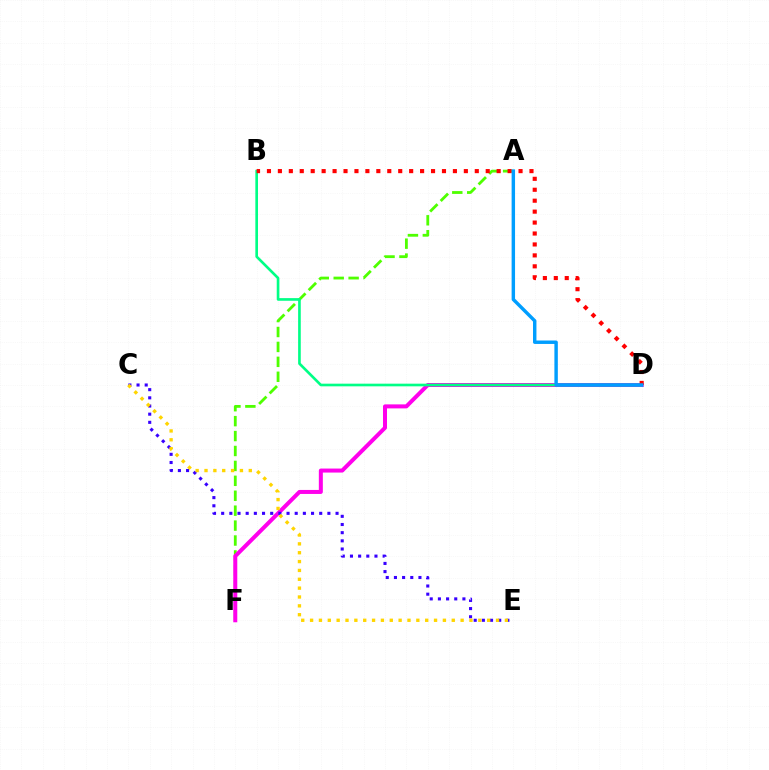{('A', 'F'): [{'color': '#4fff00', 'line_style': 'dashed', 'thickness': 2.03}], ('D', 'F'): [{'color': '#ff00ed', 'line_style': 'solid', 'thickness': 2.89}], ('B', 'D'): [{'color': '#00ff86', 'line_style': 'solid', 'thickness': 1.91}, {'color': '#ff0000', 'line_style': 'dotted', 'thickness': 2.97}], ('C', 'E'): [{'color': '#3700ff', 'line_style': 'dotted', 'thickness': 2.22}, {'color': '#ffd500', 'line_style': 'dotted', 'thickness': 2.41}], ('A', 'D'): [{'color': '#009eff', 'line_style': 'solid', 'thickness': 2.47}]}